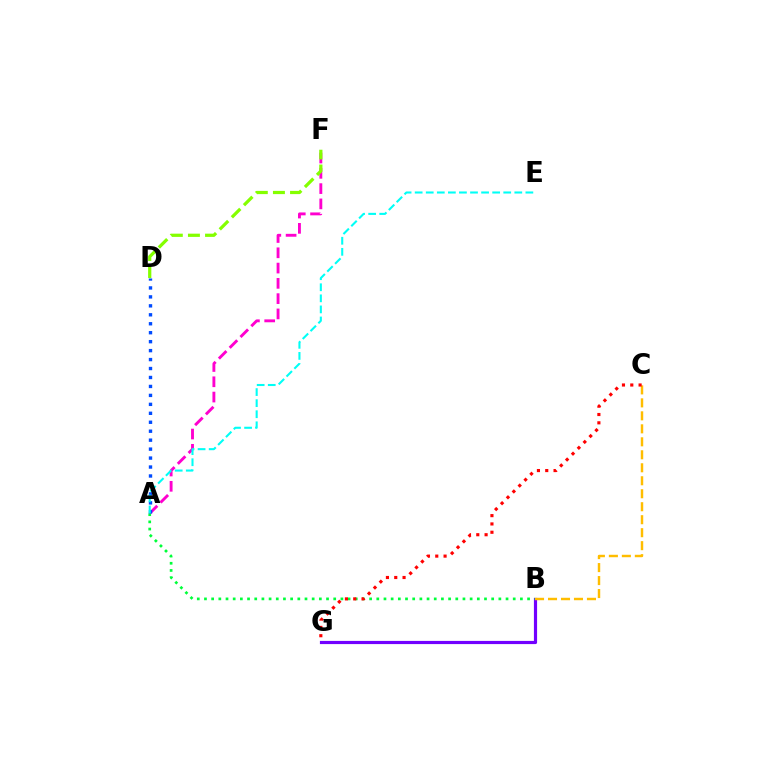{('B', 'G'): [{'color': '#7200ff', 'line_style': 'solid', 'thickness': 2.29}], ('B', 'C'): [{'color': '#ffbd00', 'line_style': 'dashed', 'thickness': 1.76}], ('A', 'F'): [{'color': '#ff00cf', 'line_style': 'dashed', 'thickness': 2.08}], ('A', 'B'): [{'color': '#00ff39', 'line_style': 'dotted', 'thickness': 1.95}], ('D', 'F'): [{'color': '#84ff00', 'line_style': 'dashed', 'thickness': 2.33}], ('C', 'G'): [{'color': '#ff0000', 'line_style': 'dotted', 'thickness': 2.26}], ('A', 'D'): [{'color': '#004bff', 'line_style': 'dotted', 'thickness': 2.43}], ('A', 'E'): [{'color': '#00fff6', 'line_style': 'dashed', 'thickness': 1.5}]}